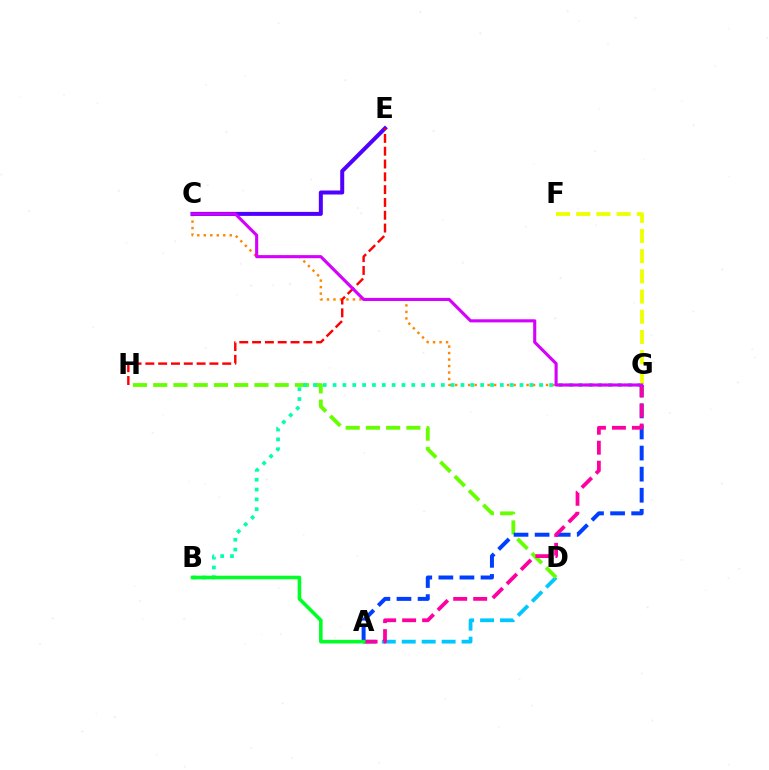{('C', 'G'): [{'color': '#ff8800', 'line_style': 'dotted', 'thickness': 1.76}, {'color': '#d600ff', 'line_style': 'solid', 'thickness': 2.24}], ('A', 'D'): [{'color': '#00c7ff', 'line_style': 'dashed', 'thickness': 2.71}], ('D', 'H'): [{'color': '#66ff00', 'line_style': 'dashed', 'thickness': 2.75}], ('C', 'E'): [{'color': '#4f00ff', 'line_style': 'solid', 'thickness': 2.88}], ('B', 'G'): [{'color': '#00ffaf', 'line_style': 'dotted', 'thickness': 2.67}], ('A', 'G'): [{'color': '#003fff', 'line_style': 'dashed', 'thickness': 2.86}, {'color': '#ff00a0', 'line_style': 'dashed', 'thickness': 2.71}], ('F', 'G'): [{'color': '#eeff00', 'line_style': 'dashed', 'thickness': 2.74}], ('E', 'H'): [{'color': '#ff0000', 'line_style': 'dashed', 'thickness': 1.74}], ('A', 'B'): [{'color': '#00ff27', 'line_style': 'solid', 'thickness': 2.58}]}